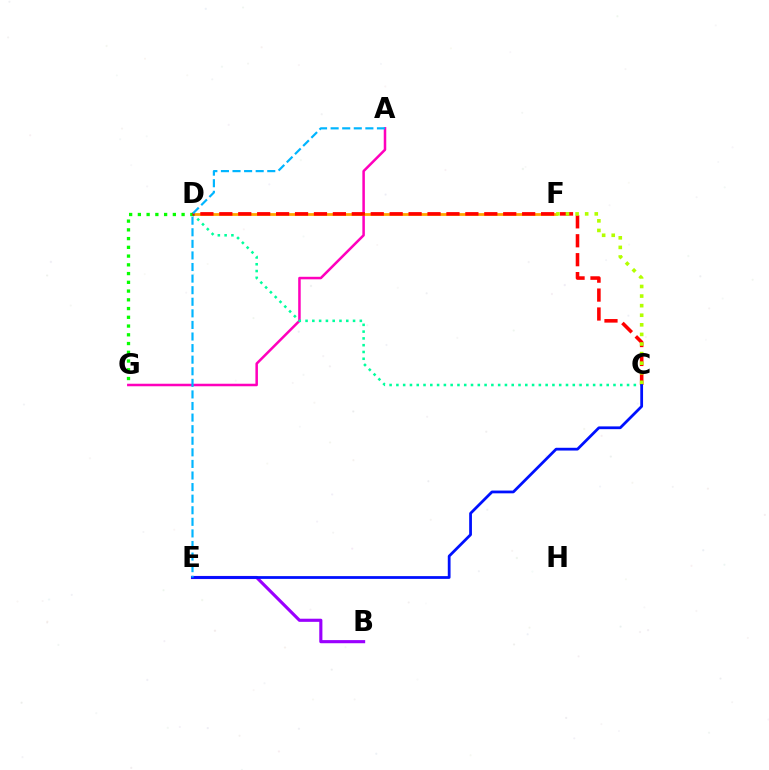{('A', 'G'): [{'color': '#ff00bd', 'line_style': 'solid', 'thickness': 1.82}], ('B', 'E'): [{'color': '#9b00ff', 'line_style': 'solid', 'thickness': 2.25}], ('D', 'F'): [{'color': '#ffa500', 'line_style': 'solid', 'thickness': 2.0}], ('C', 'D'): [{'color': '#00ff9d', 'line_style': 'dotted', 'thickness': 1.84}, {'color': '#ff0000', 'line_style': 'dashed', 'thickness': 2.57}], ('D', 'G'): [{'color': '#08ff00', 'line_style': 'dotted', 'thickness': 2.38}], ('C', 'E'): [{'color': '#0010ff', 'line_style': 'solid', 'thickness': 1.99}], ('C', 'F'): [{'color': '#b3ff00', 'line_style': 'dotted', 'thickness': 2.6}], ('A', 'E'): [{'color': '#00b5ff', 'line_style': 'dashed', 'thickness': 1.57}]}